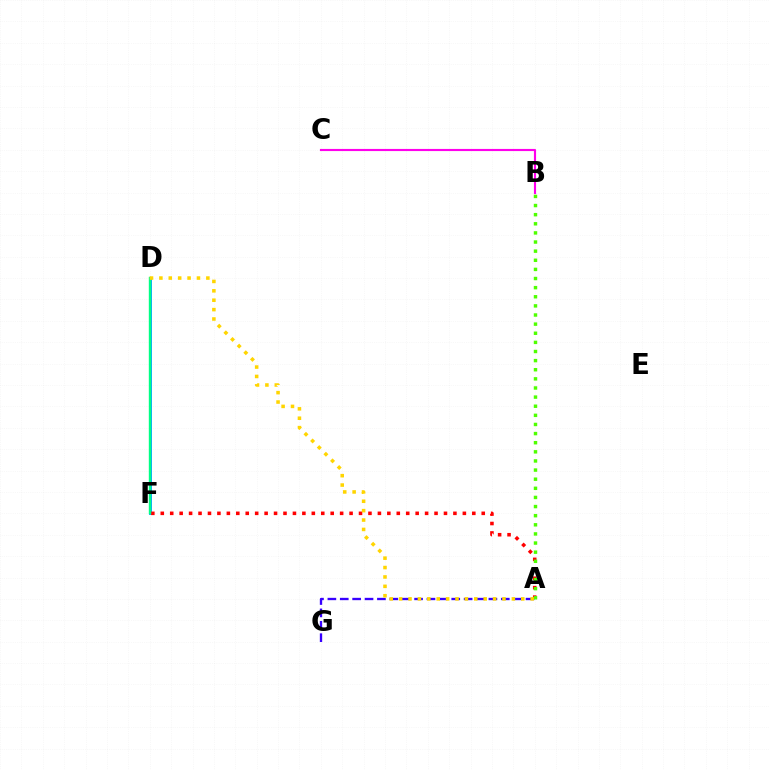{('B', 'C'): [{'color': '#ff00ed', 'line_style': 'solid', 'thickness': 1.54}], ('A', 'G'): [{'color': '#3700ff', 'line_style': 'dashed', 'thickness': 1.68}], ('D', 'F'): [{'color': '#009eff', 'line_style': 'solid', 'thickness': 2.05}, {'color': '#00ff86', 'line_style': 'solid', 'thickness': 1.72}], ('A', 'F'): [{'color': '#ff0000', 'line_style': 'dotted', 'thickness': 2.56}], ('A', 'B'): [{'color': '#4fff00', 'line_style': 'dotted', 'thickness': 2.48}], ('A', 'D'): [{'color': '#ffd500', 'line_style': 'dotted', 'thickness': 2.55}]}